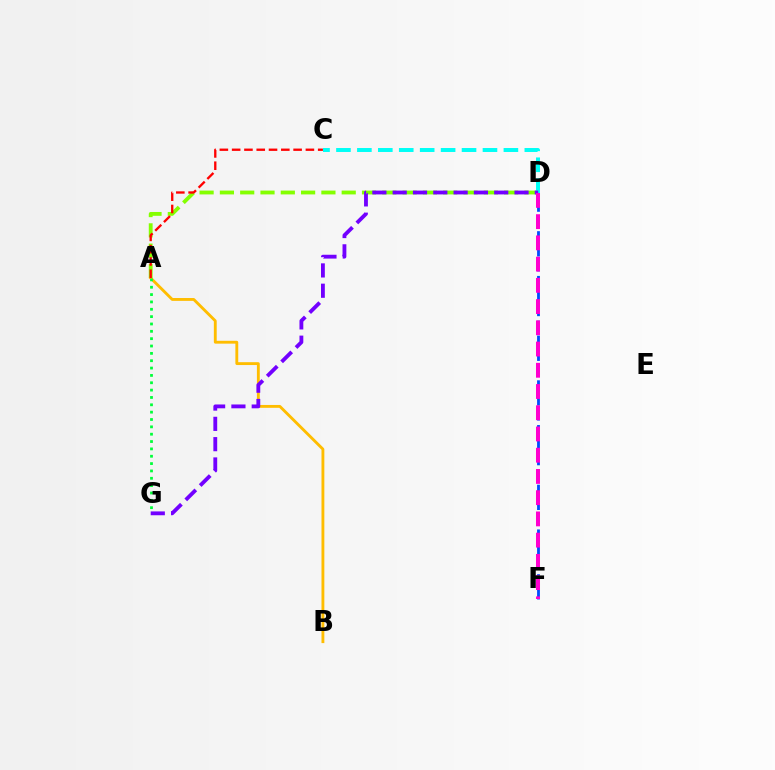{('A', 'D'): [{'color': '#84ff00', 'line_style': 'dashed', 'thickness': 2.76}], ('C', 'D'): [{'color': '#00fff6', 'line_style': 'dashed', 'thickness': 2.84}], ('A', 'B'): [{'color': '#ffbd00', 'line_style': 'solid', 'thickness': 2.05}], ('A', 'C'): [{'color': '#ff0000', 'line_style': 'dashed', 'thickness': 1.67}], ('D', 'F'): [{'color': '#004bff', 'line_style': 'dashed', 'thickness': 2.03}, {'color': '#ff00cf', 'line_style': 'dashed', 'thickness': 2.88}], ('D', 'G'): [{'color': '#7200ff', 'line_style': 'dashed', 'thickness': 2.76}], ('A', 'G'): [{'color': '#00ff39', 'line_style': 'dotted', 'thickness': 2.0}]}